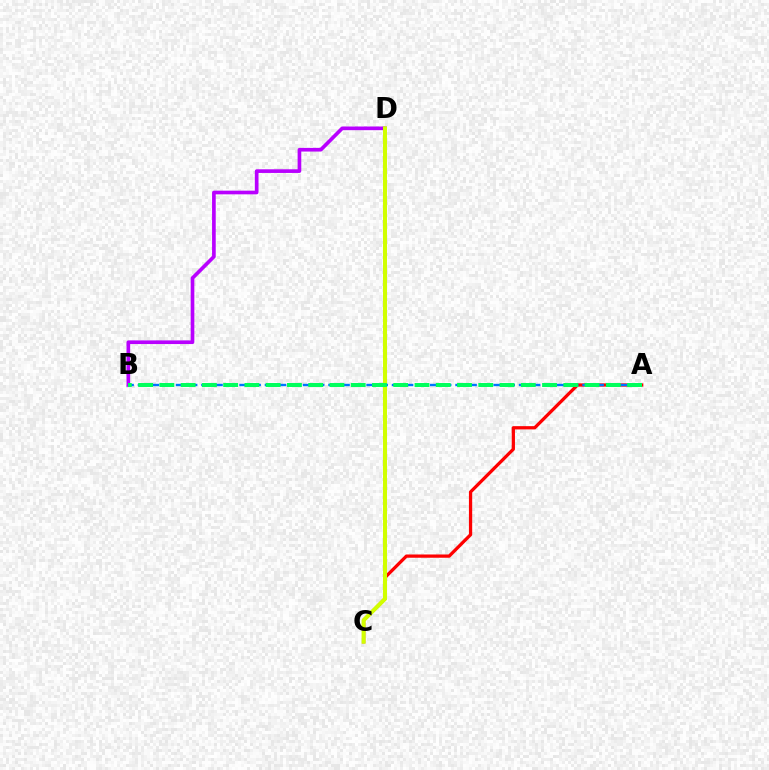{('B', 'D'): [{'color': '#b900ff', 'line_style': 'solid', 'thickness': 2.64}], ('A', 'C'): [{'color': '#ff0000', 'line_style': 'solid', 'thickness': 2.35}], ('C', 'D'): [{'color': '#d1ff00', 'line_style': 'solid', 'thickness': 2.9}], ('A', 'B'): [{'color': '#0074ff', 'line_style': 'dashed', 'thickness': 1.73}, {'color': '#00ff5c', 'line_style': 'dashed', 'thickness': 2.89}]}